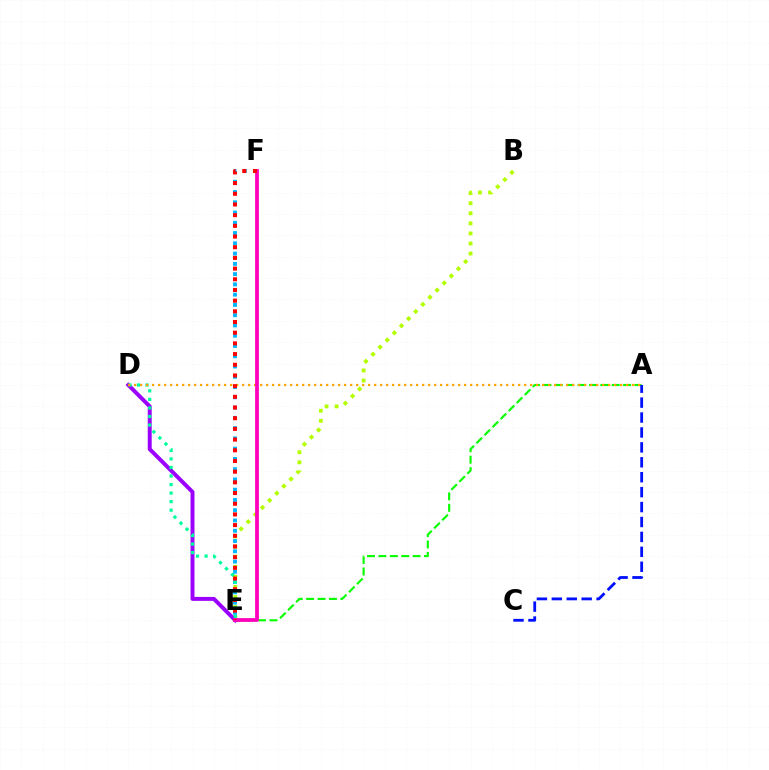{('E', 'F'): [{'color': '#00b5ff', 'line_style': 'dotted', 'thickness': 2.79}, {'color': '#ff00bd', 'line_style': 'solid', 'thickness': 2.72}, {'color': '#ff0000', 'line_style': 'dotted', 'thickness': 2.9}], ('B', 'E'): [{'color': '#b3ff00', 'line_style': 'dotted', 'thickness': 2.74}], ('A', 'E'): [{'color': '#08ff00', 'line_style': 'dashed', 'thickness': 1.55}], ('D', 'E'): [{'color': '#9b00ff', 'line_style': 'solid', 'thickness': 2.85}, {'color': '#00ff9d', 'line_style': 'dotted', 'thickness': 2.32}], ('A', 'D'): [{'color': '#ffa500', 'line_style': 'dotted', 'thickness': 1.63}], ('A', 'C'): [{'color': '#0010ff', 'line_style': 'dashed', 'thickness': 2.03}]}